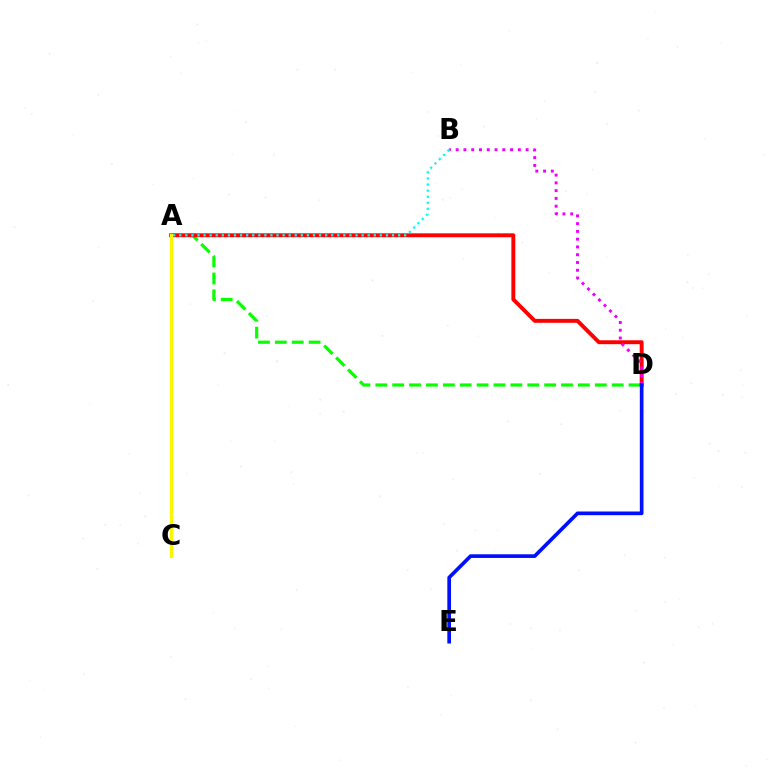{('A', 'D'): [{'color': '#08ff00', 'line_style': 'dashed', 'thickness': 2.29}, {'color': '#ff0000', 'line_style': 'solid', 'thickness': 2.82}], ('B', 'D'): [{'color': '#ee00ff', 'line_style': 'dotted', 'thickness': 2.11}], ('D', 'E'): [{'color': '#0010ff', 'line_style': 'solid', 'thickness': 2.65}], ('A', 'B'): [{'color': '#00fff6', 'line_style': 'dotted', 'thickness': 1.65}], ('A', 'C'): [{'color': '#fcf500', 'line_style': 'solid', 'thickness': 2.3}]}